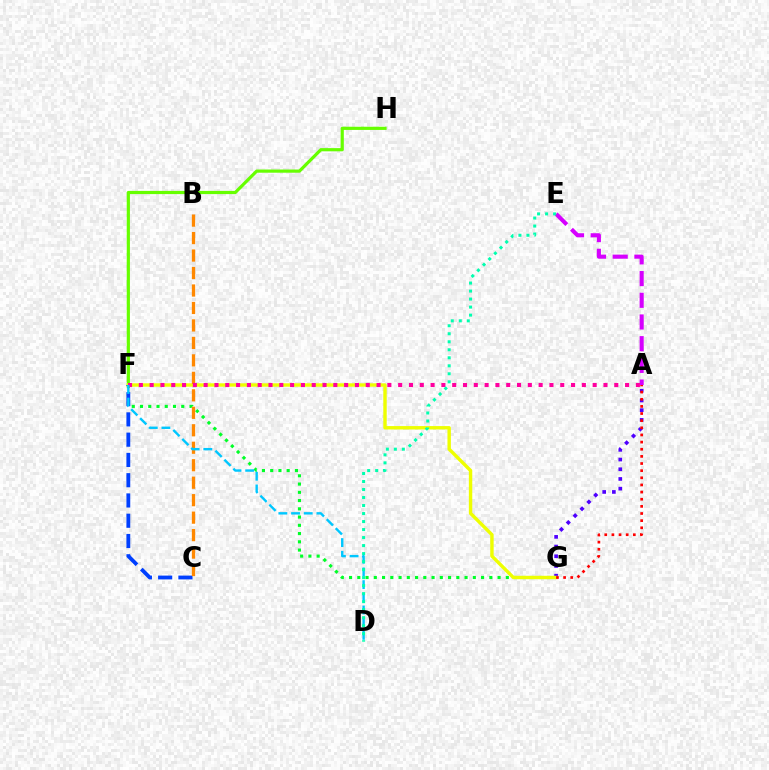{('A', 'G'): [{'color': '#4f00ff', 'line_style': 'dotted', 'thickness': 2.64}, {'color': '#ff0000', 'line_style': 'dotted', 'thickness': 1.94}], ('F', 'G'): [{'color': '#00ff27', 'line_style': 'dotted', 'thickness': 2.24}, {'color': '#eeff00', 'line_style': 'solid', 'thickness': 2.46}], ('F', 'H'): [{'color': '#66ff00', 'line_style': 'solid', 'thickness': 2.3}], ('C', 'F'): [{'color': '#003fff', 'line_style': 'dashed', 'thickness': 2.75}], ('B', 'C'): [{'color': '#ff8800', 'line_style': 'dashed', 'thickness': 2.37}], ('A', 'E'): [{'color': '#d600ff', 'line_style': 'dashed', 'thickness': 2.95}], ('A', 'F'): [{'color': '#ff00a0', 'line_style': 'dotted', 'thickness': 2.94}], ('D', 'F'): [{'color': '#00c7ff', 'line_style': 'dashed', 'thickness': 1.72}], ('D', 'E'): [{'color': '#00ffaf', 'line_style': 'dotted', 'thickness': 2.18}]}